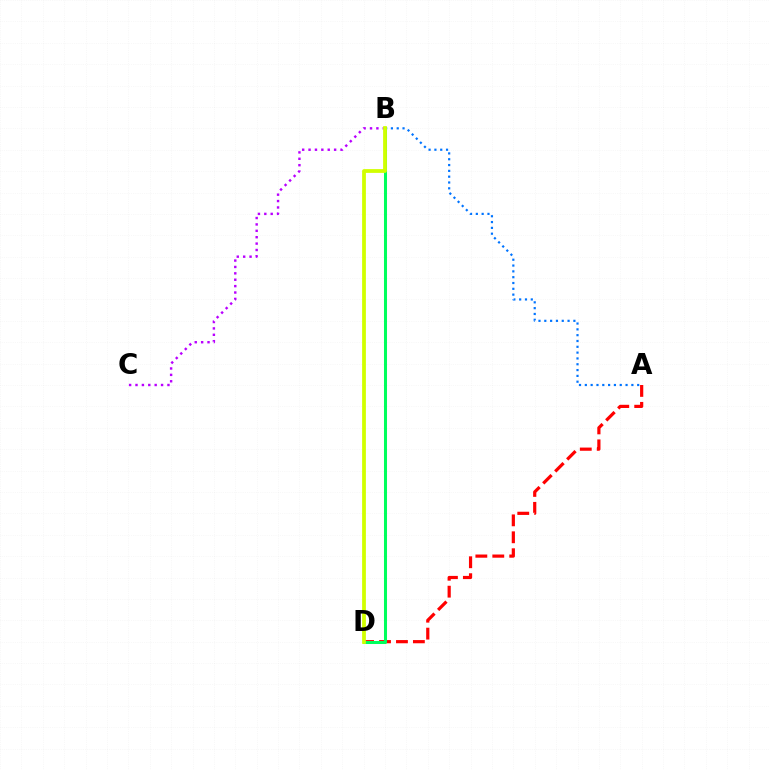{('B', 'C'): [{'color': '#b900ff', 'line_style': 'dotted', 'thickness': 1.74}], ('A', 'D'): [{'color': '#ff0000', 'line_style': 'dashed', 'thickness': 2.3}], ('A', 'B'): [{'color': '#0074ff', 'line_style': 'dotted', 'thickness': 1.58}], ('B', 'D'): [{'color': '#00ff5c', 'line_style': 'solid', 'thickness': 2.18}, {'color': '#d1ff00', 'line_style': 'solid', 'thickness': 2.72}]}